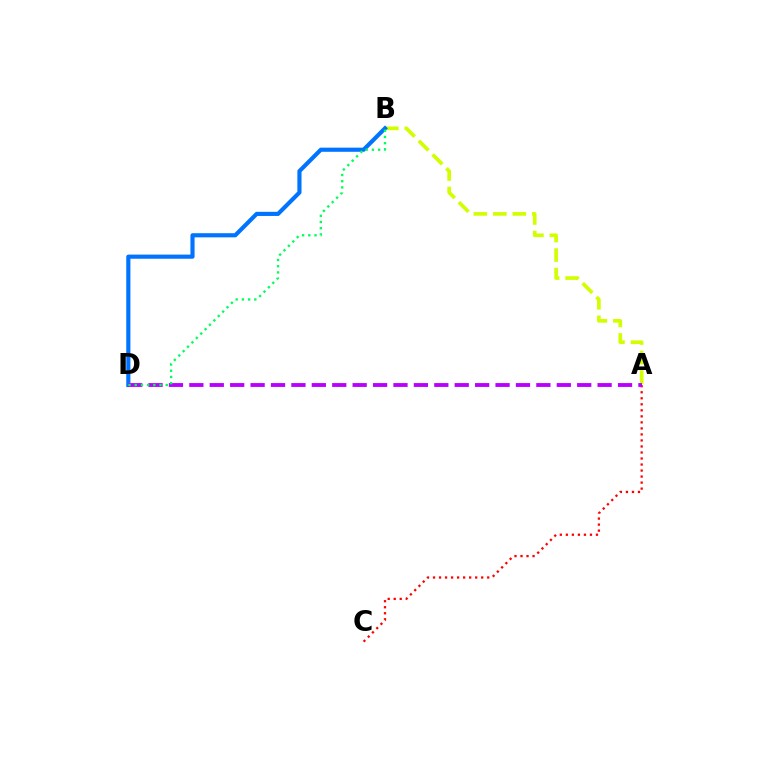{('A', 'B'): [{'color': '#d1ff00', 'line_style': 'dashed', 'thickness': 2.65}], ('A', 'C'): [{'color': '#ff0000', 'line_style': 'dotted', 'thickness': 1.64}], ('B', 'D'): [{'color': '#0074ff', 'line_style': 'solid', 'thickness': 2.98}, {'color': '#00ff5c', 'line_style': 'dotted', 'thickness': 1.69}], ('A', 'D'): [{'color': '#b900ff', 'line_style': 'dashed', 'thickness': 2.77}]}